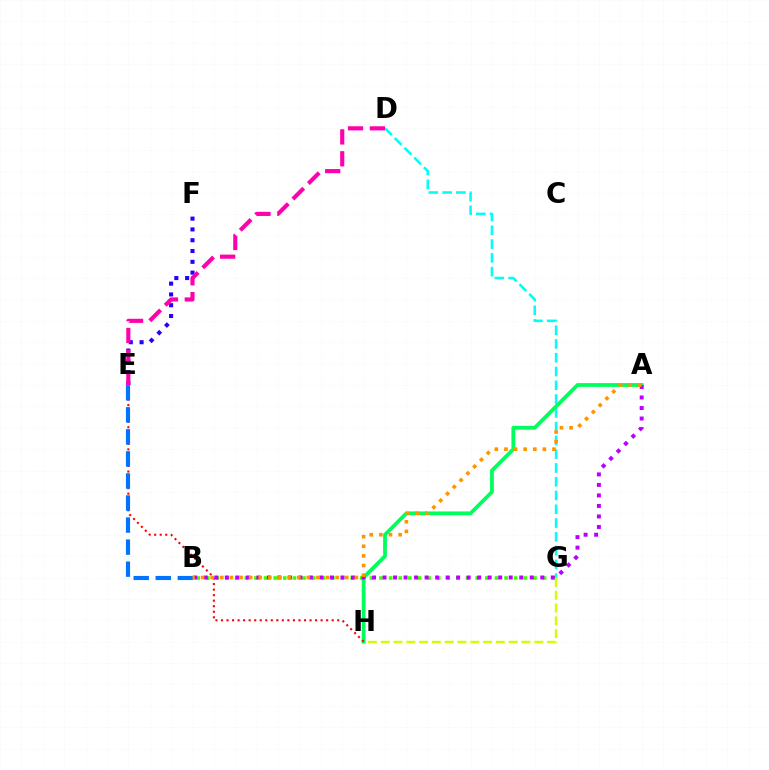{('D', 'G'): [{'color': '#00fff6', 'line_style': 'dashed', 'thickness': 1.87}], ('B', 'G'): [{'color': '#3dff00', 'line_style': 'dotted', 'thickness': 2.61}], ('A', 'H'): [{'color': '#00ff5c', 'line_style': 'solid', 'thickness': 2.73}], ('E', 'F'): [{'color': '#2500ff', 'line_style': 'dotted', 'thickness': 2.93}], ('E', 'H'): [{'color': '#ff0000', 'line_style': 'dotted', 'thickness': 1.5}], ('B', 'E'): [{'color': '#0074ff', 'line_style': 'dashed', 'thickness': 2.99}], ('A', 'B'): [{'color': '#b900ff', 'line_style': 'dotted', 'thickness': 2.86}, {'color': '#ff9400', 'line_style': 'dotted', 'thickness': 2.61}], ('G', 'H'): [{'color': '#d1ff00', 'line_style': 'dashed', 'thickness': 1.74}], ('D', 'E'): [{'color': '#ff00ac', 'line_style': 'dashed', 'thickness': 2.97}]}